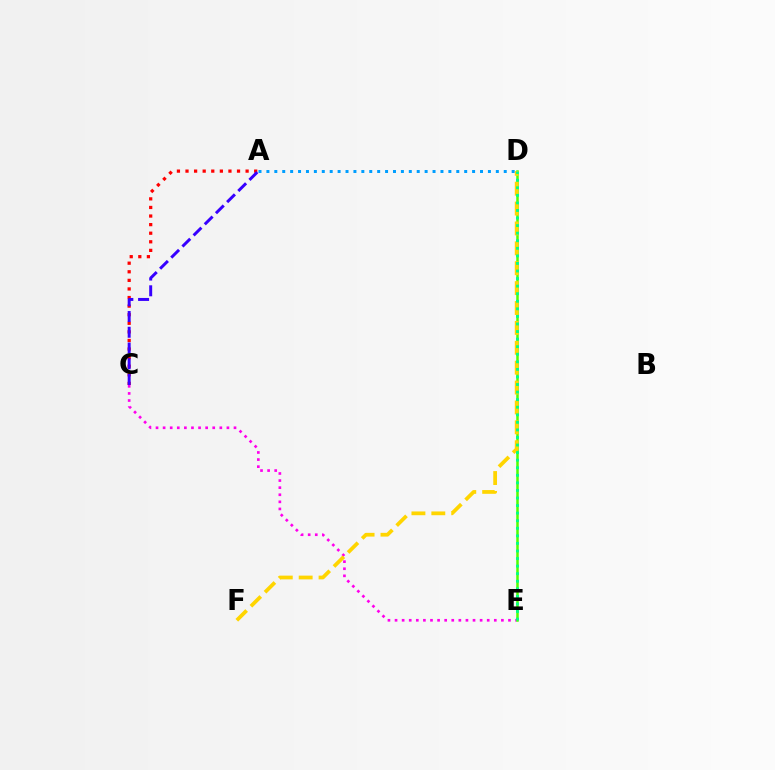{('C', 'E'): [{'color': '#ff00ed', 'line_style': 'dotted', 'thickness': 1.93}], ('A', 'C'): [{'color': '#ff0000', 'line_style': 'dotted', 'thickness': 2.33}, {'color': '#3700ff', 'line_style': 'dashed', 'thickness': 2.14}], ('D', 'E'): [{'color': '#4fff00', 'line_style': 'solid', 'thickness': 1.81}, {'color': '#00ff86', 'line_style': 'dotted', 'thickness': 2.06}], ('D', 'F'): [{'color': '#ffd500', 'line_style': 'dashed', 'thickness': 2.7}], ('A', 'D'): [{'color': '#009eff', 'line_style': 'dotted', 'thickness': 2.15}]}